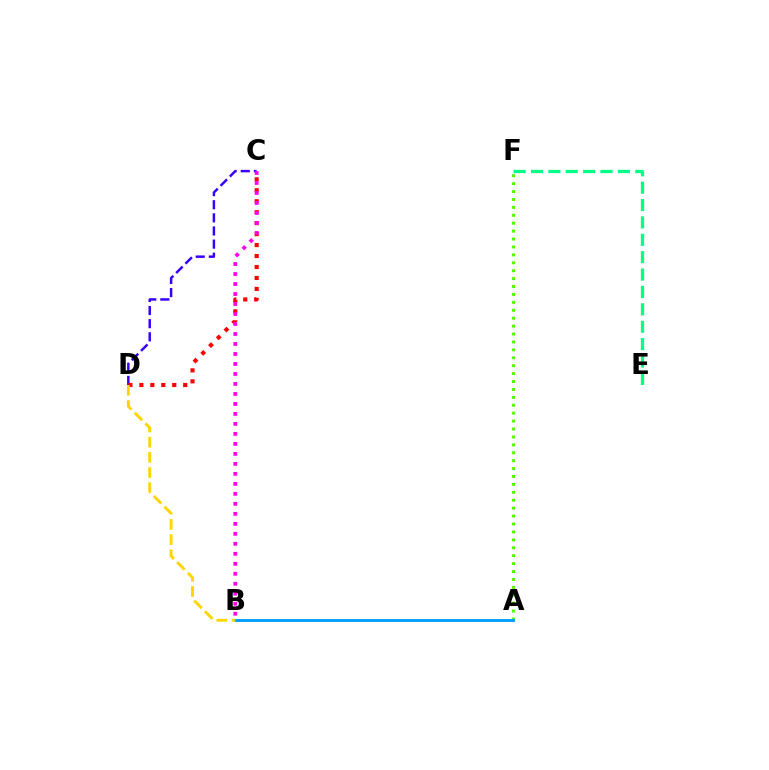{('C', 'D'): [{'color': '#3700ff', 'line_style': 'dashed', 'thickness': 1.78}, {'color': '#ff0000', 'line_style': 'dotted', 'thickness': 2.98}], ('E', 'F'): [{'color': '#00ff86', 'line_style': 'dashed', 'thickness': 2.36}], ('A', 'F'): [{'color': '#4fff00', 'line_style': 'dotted', 'thickness': 2.15}], ('A', 'B'): [{'color': '#009eff', 'line_style': 'solid', 'thickness': 2.05}], ('B', 'D'): [{'color': '#ffd500', 'line_style': 'dashed', 'thickness': 2.06}], ('B', 'C'): [{'color': '#ff00ed', 'line_style': 'dotted', 'thickness': 2.71}]}